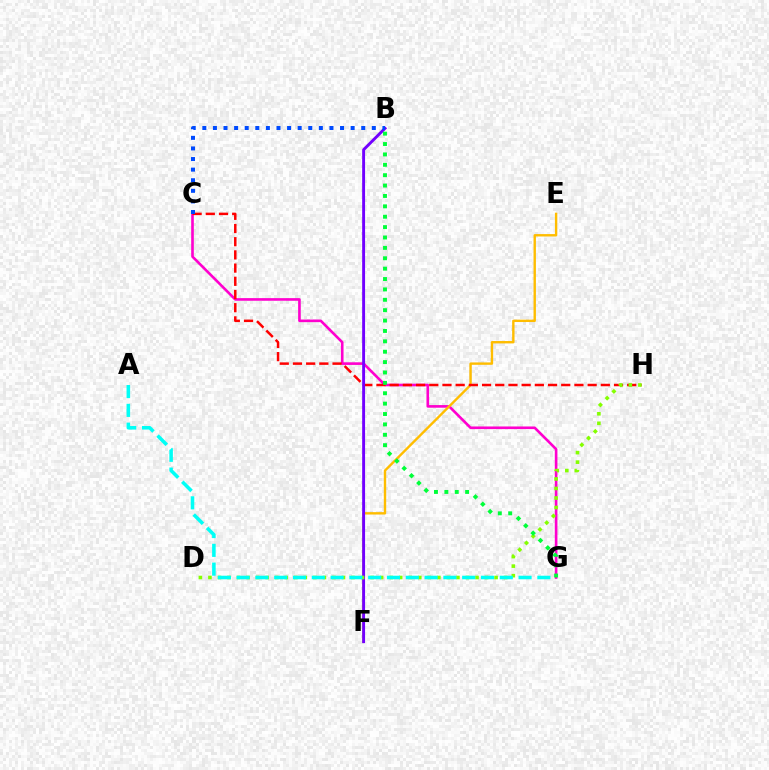{('C', 'G'): [{'color': '#ff00cf', 'line_style': 'solid', 'thickness': 1.89}], ('E', 'F'): [{'color': '#ffbd00', 'line_style': 'solid', 'thickness': 1.72}], ('C', 'H'): [{'color': '#ff0000', 'line_style': 'dashed', 'thickness': 1.79}], ('B', 'F'): [{'color': '#7200ff', 'line_style': 'solid', 'thickness': 2.09}], ('D', 'H'): [{'color': '#84ff00', 'line_style': 'dotted', 'thickness': 2.59}], ('A', 'G'): [{'color': '#00fff6', 'line_style': 'dashed', 'thickness': 2.55}], ('B', 'C'): [{'color': '#004bff', 'line_style': 'dotted', 'thickness': 2.88}], ('B', 'G'): [{'color': '#00ff39', 'line_style': 'dotted', 'thickness': 2.82}]}